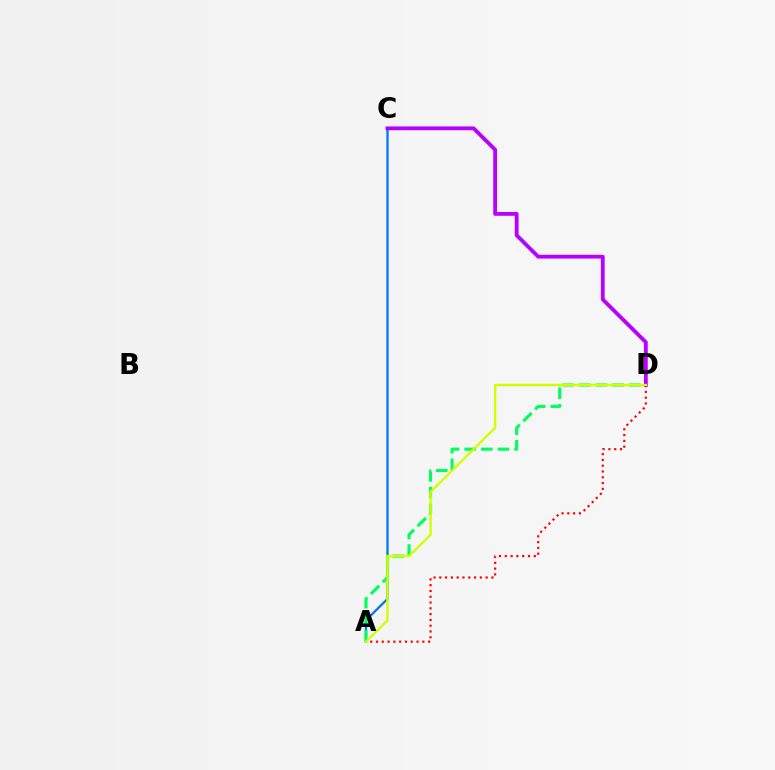{('A', 'C'): [{'color': '#0074ff', 'line_style': 'solid', 'thickness': 1.64}], ('A', 'D'): [{'color': '#00ff5c', 'line_style': 'dashed', 'thickness': 2.26}, {'color': '#ff0000', 'line_style': 'dotted', 'thickness': 1.57}, {'color': '#d1ff00', 'line_style': 'solid', 'thickness': 1.71}], ('C', 'D'): [{'color': '#b900ff', 'line_style': 'solid', 'thickness': 2.75}]}